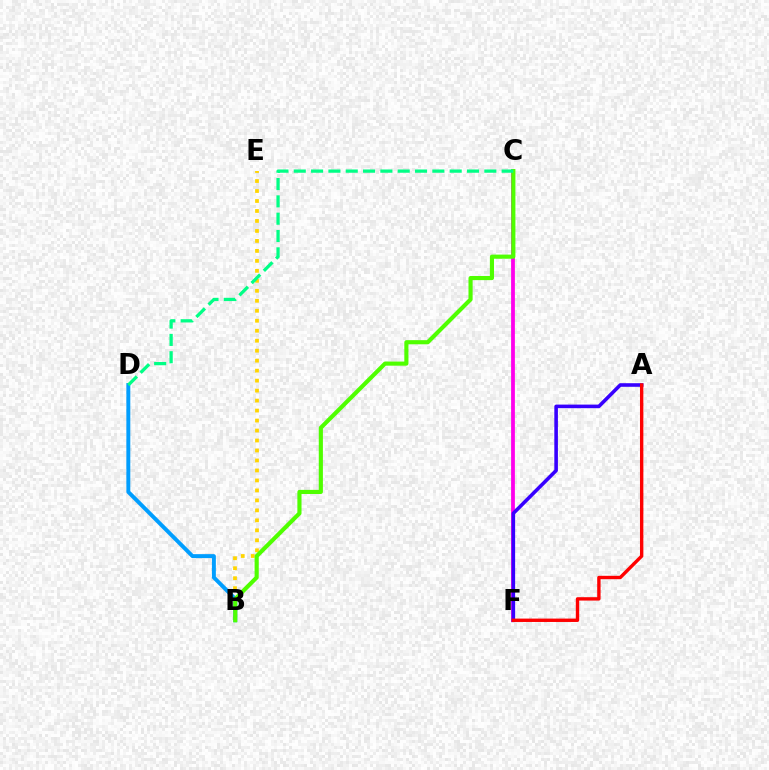{('B', 'E'): [{'color': '#ffd500', 'line_style': 'dotted', 'thickness': 2.71}], ('C', 'F'): [{'color': '#ff00ed', 'line_style': 'solid', 'thickness': 2.72}], ('B', 'D'): [{'color': '#009eff', 'line_style': 'solid', 'thickness': 2.83}], ('A', 'F'): [{'color': '#3700ff', 'line_style': 'solid', 'thickness': 2.58}, {'color': '#ff0000', 'line_style': 'solid', 'thickness': 2.43}], ('B', 'C'): [{'color': '#4fff00', 'line_style': 'solid', 'thickness': 2.98}], ('C', 'D'): [{'color': '#00ff86', 'line_style': 'dashed', 'thickness': 2.35}]}